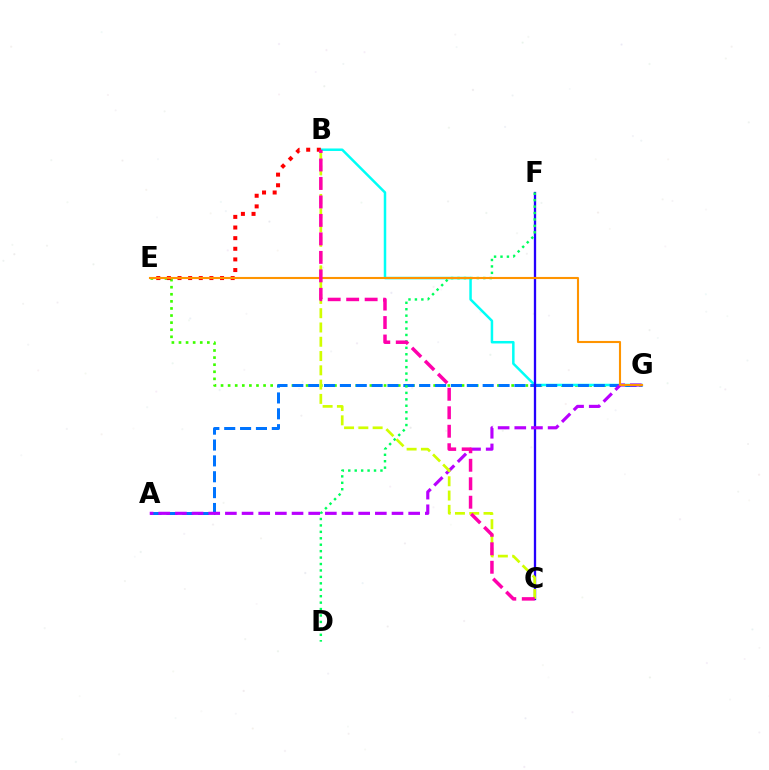{('E', 'G'): [{'color': '#3dff00', 'line_style': 'dotted', 'thickness': 1.93}, {'color': '#ff9400', 'line_style': 'solid', 'thickness': 1.52}], ('B', 'G'): [{'color': '#00fff6', 'line_style': 'solid', 'thickness': 1.8}], ('A', 'G'): [{'color': '#0074ff', 'line_style': 'dashed', 'thickness': 2.16}, {'color': '#b900ff', 'line_style': 'dashed', 'thickness': 2.26}], ('B', 'E'): [{'color': '#ff0000', 'line_style': 'dotted', 'thickness': 2.89}], ('C', 'F'): [{'color': '#2500ff', 'line_style': 'solid', 'thickness': 1.66}], ('D', 'F'): [{'color': '#00ff5c', 'line_style': 'dotted', 'thickness': 1.75}], ('B', 'C'): [{'color': '#d1ff00', 'line_style': 'dashed', 'thickness': 1.94}, {'color': '#ff00ac', 'line_style': 'dashed', 'thickness': 2.51}]}